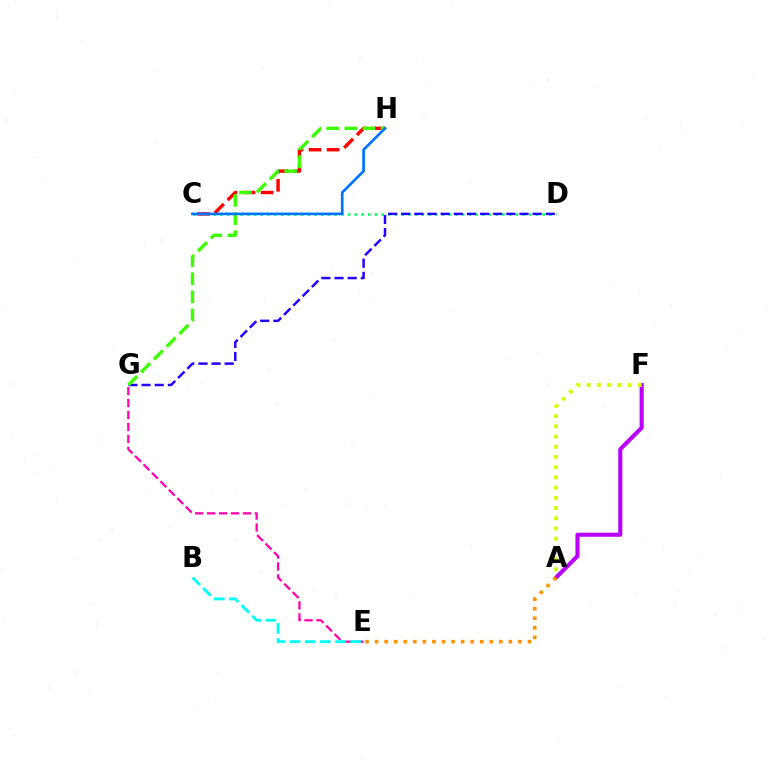{('E', 'G'): [{'color': '#ff00ac', 'line_style': 'dashed', 'thickness': 1.62}], ('C', 'D'): [{'color': '#00ff5c', 'line_style': 'dotted', 'thickness': 1.82}], ('C', 'H'): [{'color': '#ff0000', 'line_style': 'dashed', 'thickness': 2.46}, {'color': '#0074ff', 'line_style': 'solid', 'thickness': 1.93}], ('D', 'G'): [{'color': '#2500ff', 'line_style': 'dashed', 'thickness': 1.79}], ('B', 'E'): [{'color': '#00fff6', 'line_style': 'dashed', 'thickness': 2.06}], ('A', 'F'): [{'color': '#b900ff', 'line_style': 'solid', 'thickness': 2.95}, {'color': '#d1ff00', 'line_style': 'dotted', 'thickness': 2.78}], ('G', 'H'): [{'color': '#3dff00', 'line_style': 'dashed', 'thickness': 2.46}], ('A', 'E'): [{'color': '#ff9400', 'line_style': 'dotted', 'thickness': 2.6}]}